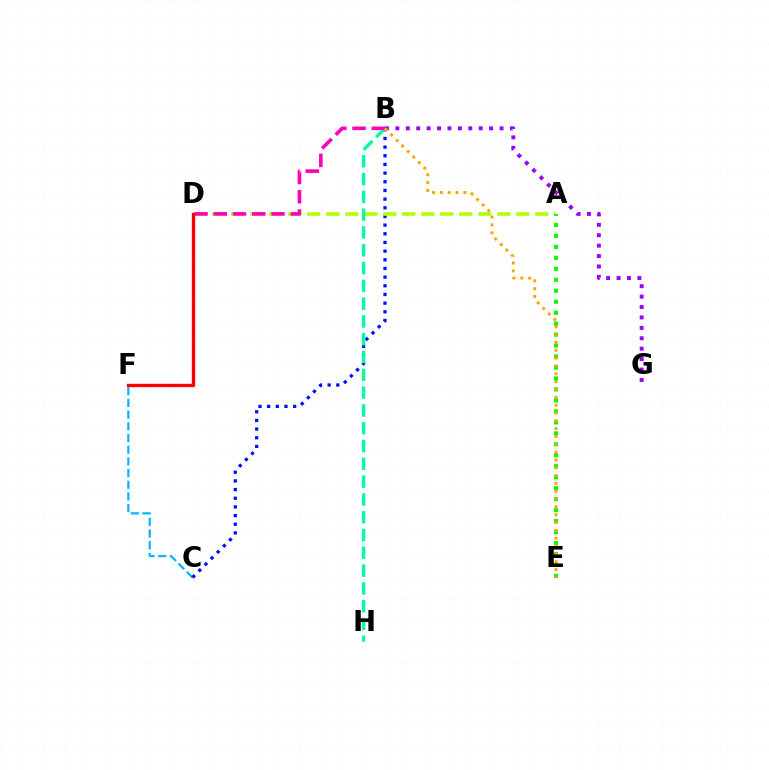{('B', 'G'): [{'color': '#9b00ff', 'line_style': 'dotted', 'thickness': 2.83}], ('C', 'F'): [{'color': '#00b5ff', 'line_style': 'dashed', 'thickness': 1.59}], ('B', 'C'): [{'color': '#0010ff', 'line_style': 'dotted', 'thickness': 2.36}], ('A', 'D'): [{'color': '#b3ff00', 'line_style': 'dashed', 'thickness': 2.58}], ('B', 'H'): [{'color': '#00ff9d', 'line_style': 'dashed', 'thickness': 2.42}], ('B', 'D'): [{'color': '#ff00bd', 'line_style': 'dashed', 'thickness': 2.62}], ('A', 'E'): [{'color': '#08ff00', 'line_style': 'dotted', 'thickness': 2.98}], ('B', 'E'): [{'color': '#ffa500', 'line_style': 'dotted', 'thickness': 2.13}], ('D', 'F'): [{'color': '#ff0000', 'line_style': 'solid', 'thickness': 2.41}]}